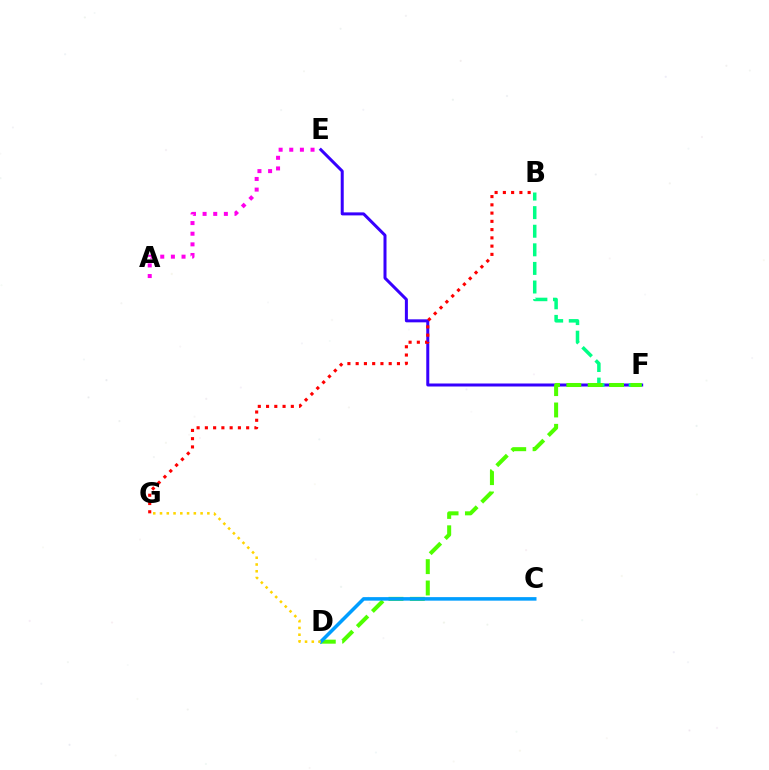{('E', 'F'): [{'color': '#3700ff', 'line_style': 'solid', 'thickness': 2.17}], ('B', 'F'): [{'color': '#00ff86', 'line_style': 'dashed', 'thickness': 2.53}], ('D', 'F'): [{'color': '#4fff00', 'line_style': 'dashed', 'thickness': 2.9}], ('C', 'D'): [{'color': '#009eff', 'line_style': 'solid', 'thickness': 2.55}], ('A', 'E'): [{'color': '#ff00ed', 'line_style': 'dotted', 'thickness': 2.89}], ('B', 'G'): [{'color': '#ff0000', 'line_style': 'dotted', 'thickness': 2.24}], ('D', 'G'): [{'color': '#ffd500', 'line_style': 'dotted', 'thickness': 1.84}]}